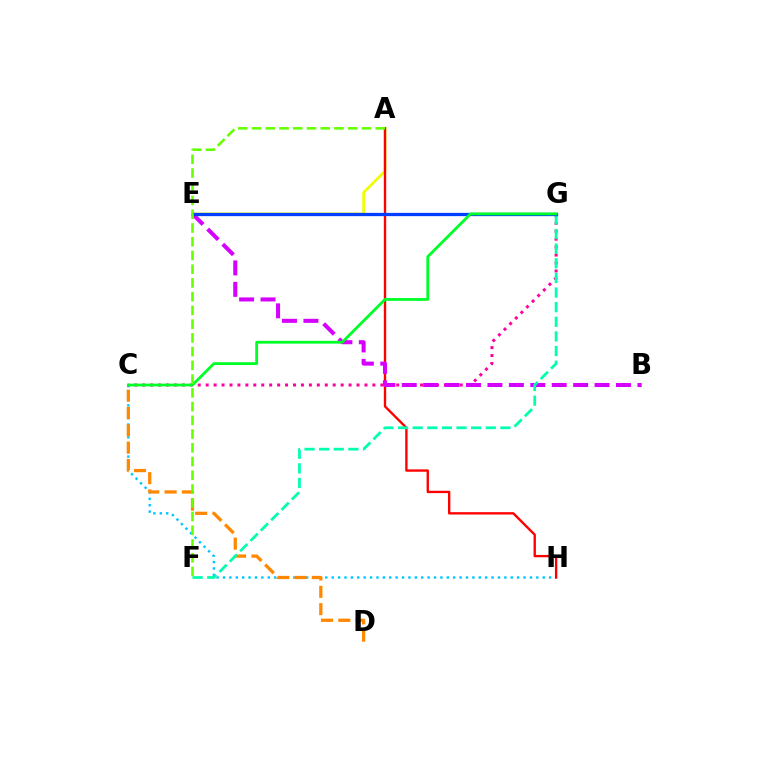{('C', 'H'): [{'color': '#00c7ff', 'line_style': 'dotted', 'thickness': 1.74}], ('C', 'G'): [{'color': '#ff00a0', 'line_style': 'dotted', 'thickness': 2.16}, {'color': '#00ff27', 'line_style': 'solid', 'thickness': 2.03}], ('C', 'D'): [{'color': '#ff8800', 'line_style': 'dashed', 'thickness': 2.35}], ('A', 'E'): [{'color': '#eeff00', 'line_style': 'solid', 'thickness': 1.96}], ('A', 'H'): [{'color': '#ff0000', 'line_style': 'solid', 'thickness': 1.7}], ('B', 'E'): [{'color': '#d600ff', 'line_style': 'dashed', 'thickness': 2.91}], ('F', 'G'): [{'color': '#00ffaf', 'line_style': 'dashed', 'thickness': 1.99}], ('E', 'G'): [{'color': '#4f00ff', 'line_style': 'dotted', 'thickness': 1.92}, {'color': '#003fff', 'line_style': 'solid', 'thickness': 2.35}], ('A', 'F'): [{'color': '#66ff00', 'line_style': 'dashed', 'thickness': 1.87}]}